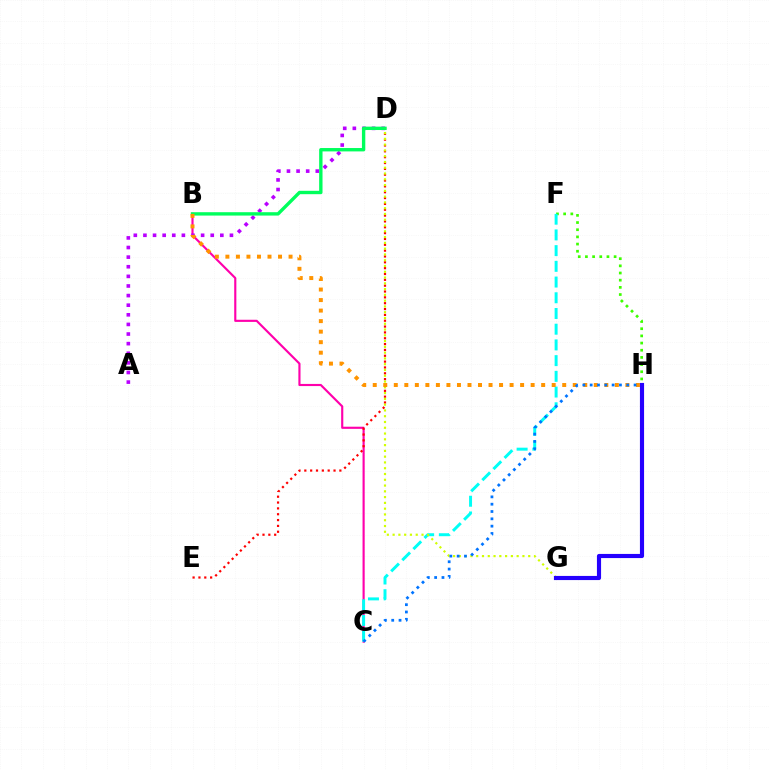{('B', 'C'): [{'color': '#ff00ac', 'line_style': 'solid', 'thickness': 1.54}], ('D', 'E'): [{'color': '#ff0000', 'line_style': 'dotted', 'thickness': 1.59}], ('A', 'D'): [{'color': '#b900ff', 'line_style': 'dotted', 'thickness': 2.61}], ('F', 'H'): [{'color': '#3dff00', 'line_style': 'dotted', 'thickness': 1.95}], ('C', 'F'): [{'color': '#00fff6', 'line_style': 'dashed', 'thickness': 2.13}], ('B', 'D'): [{'color': '#00ff5c', 'line_style': 'solid', 'thickness': 2.43}], ('D', 'G'): [{'color': '#d1ff00', 'line_style': 'dotted', 'thickness': 1.57}], ('B', 'H'): [{'color': '#ff9400', 'line_style': 'dotted', 'thickness': 2.86}], ('C', 'H'): [{'color': '#0074ff', 'line_style': 'dotted', 'thickness': 1.99}], ('G', 'H'): [{'color': '#2500ff', 'line_style': 'solid', 'thickness': 2.98}]}